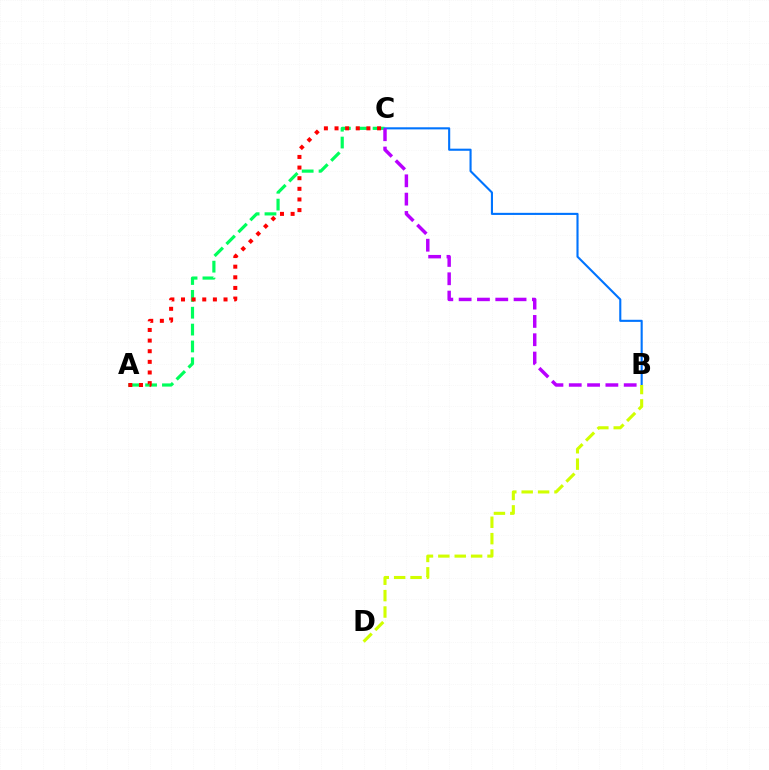{('A', 'C'): [{'color': '#00ff5c', 'line_style': 'dashed', 'thickness': 2.29}, {'color': '#ff0000', 'line_style': 'dotted', 'thickness': 2.89}], ('B', 'C'): [{'color': '#0074ff', 'line_style': 'solid', 'thickness': 1.52}, {'color': '#b900ff', 'line_style': 'dashed', 'thickness': 2.49}], ('B', 'D'): [{'color': '#d1ff00', 'line_style': 'dashed', 'thickness': 2.23}]}